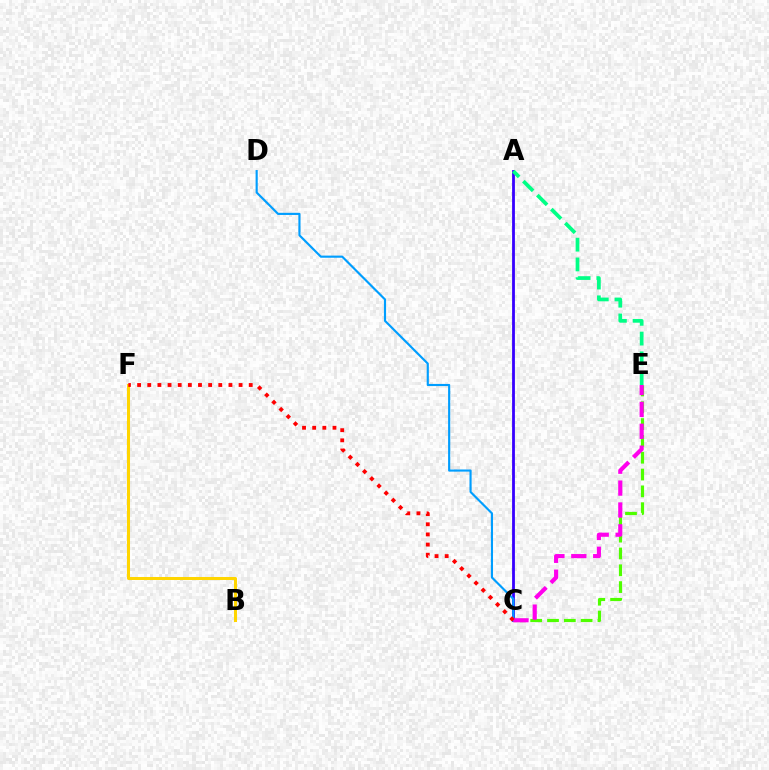{('A', 'C'): [{'color': '#3700ff', 'line_style': 'solid', 'thickness': 2.02}], ('C', 'E'): [{'color': '#4fff00', 'line_style': 'dashed', 'thickness': 2.28}, {'color': '#ff00ed', 'line_style': 'dashed', 'thickness': 2.97}], ('C', 'D'): [{'color': '#009eff', 'line_style': 'solid', 'thickness': 1.55}], ('B', 'F'): [{'color': '#ffd500', 'line_style': 'solid', 'thickness': 2.18}], ('A', 'E'): [{'color': '#00ff86', 'line_style': 'dashed', 'thickness': 2.68}], ('C', 'F'): [{'color': '#ff0000', 'line_style': 'dotted', 'thickness': 2.76}]}